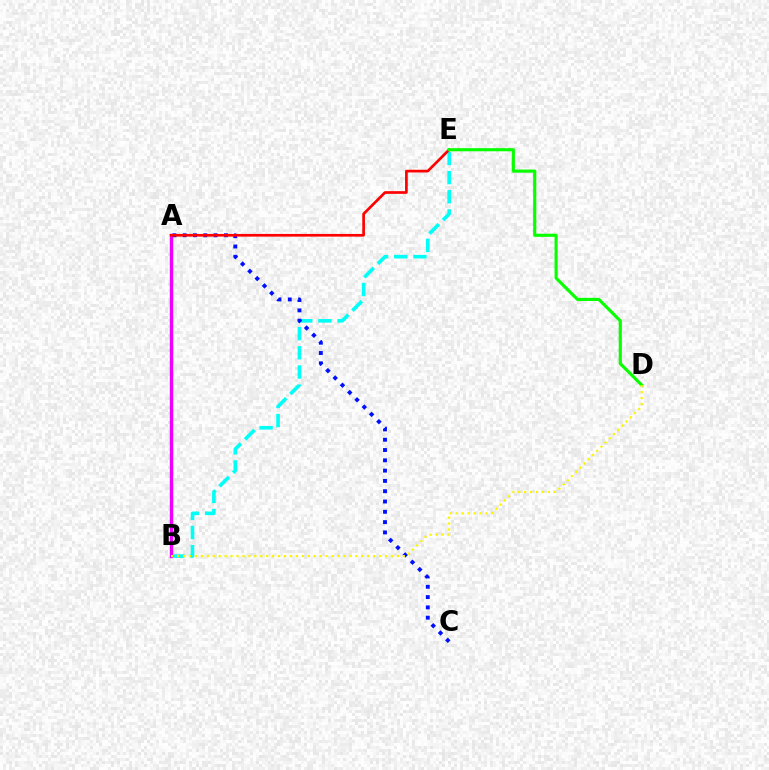{('B', 'E'): [{'color': '#00fff6', 'line_style': 'dashed', 'thickness': 2.6}], ('A', 'B'): [{'color': '#ee00ff', 'line_style': 'solid', 'thickness': 2.46}], ('A', 'C'): [{'color': '#0010ff', 'line_style': 'dotted', 'thickness': 2.8}], ('A', 'E'): [{'color': '#ff0000', 'line_style': 'solid', 'thickness': 1.94}], ('D', 'E'): [{'color': '#08ff00', 'line_style': 'solid', 'thickness': 2.26}], ('B', 'D'): [{'color': '#fcf500', 'line_style': 'dotted', 'thickness': 1.61}]}